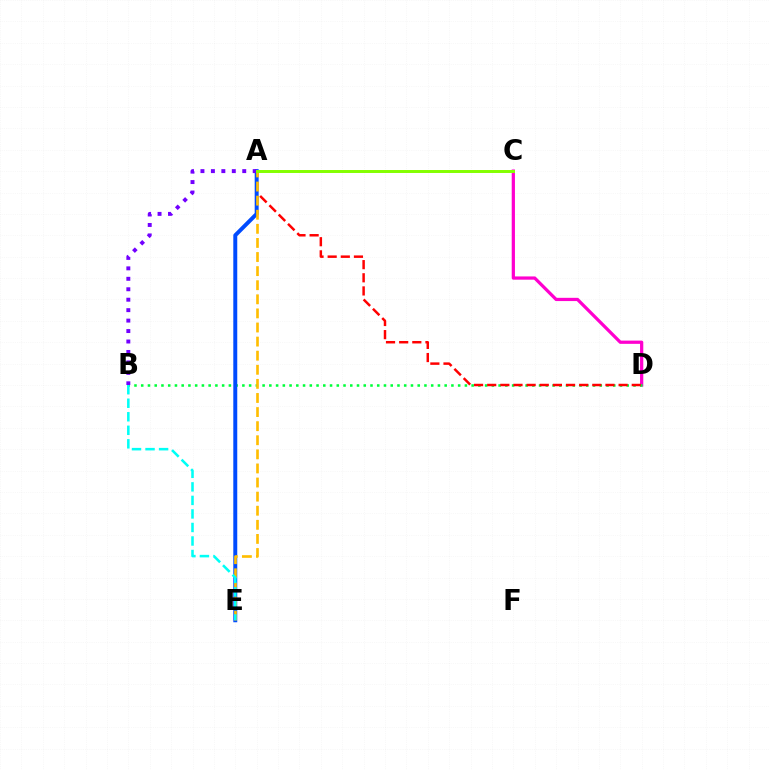{('C', 'D'): [{'color': '#ff00cf', 'line_style': 'solid', 'thickness': 2.33}], ('B', 'D'): [{'color': '#00ff39', 'line_style': 'dotted', 'thickness': 1.83}], ('A', 'D'): [{'color': '#ff0000', 'line_style': 'dashed', 'thickness': 1.79}], ('A', 'E'): [{'color': '#004bff', 'line_style': 'solid', 'thickness': 2.85}, {'color': '#ffbd00', 'line_style': 'dashed', 'thickness': 1.91}], ('A', 'B'): [{'color': '#7200ff', 'line_style': 'dotted', 'thickness': 2.84}], ('A', 'C'): [{'color': '#84ff00', 'line_style': 'solid', 'thickness': 2.13}], ('B', 'E'): [{'color': '#00fff6', 'line_style': 'dashed', 'thickness': 1.84}]}